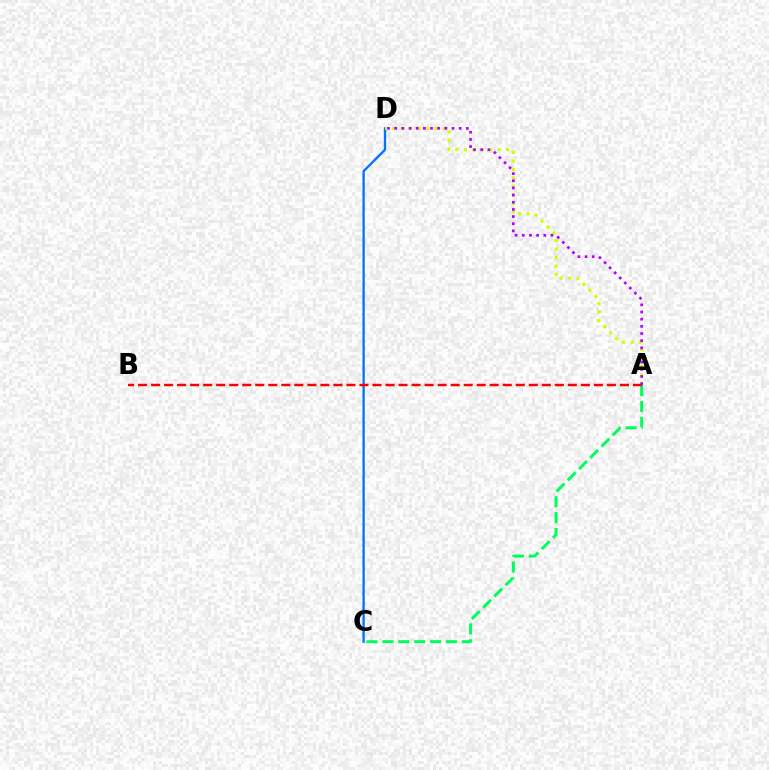{('A', 'C'): [{'color': '#00ff5c', 'line_style': 'dashed', 'thickness': 2.16}], ('C', 'D'): [{'color': '#0074ff', 'line_style': 'solid', 'thickness': 1.68}], ('A', 'D'): [{'color': '#d1ff00', 'line_style': 'dotted', 'thickness': 2.3}, {'color': '#b900ff', 'line_style': 'dotted', 'thickness': 1.95}], ('A', 'B'): [{'color': '#ff0000', 'line_style': 'dashed', 'thickness': 1.77}]}